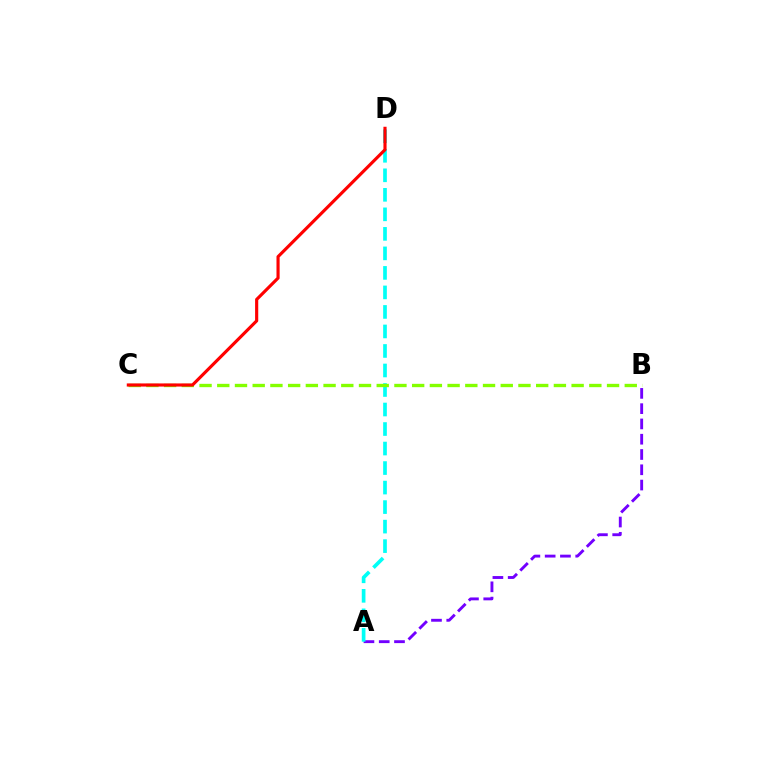{('A', 'B'): [{'color': '#7200ff', 'line_style': 'dashed', 'thickness': 2.08}], ('A', 'D'): [{'color': '#00fff6', 'line_style': 'dashed', 'thickness': 2.65}], ('B', 'C'): [{'color': '#84ff00', 'line_style': 'dashed', 'thickness': 2.41}], ('C', 'D'): [{'color': '#ff0000', 'line_style': 'solid', 'thickness': 2.26}]}